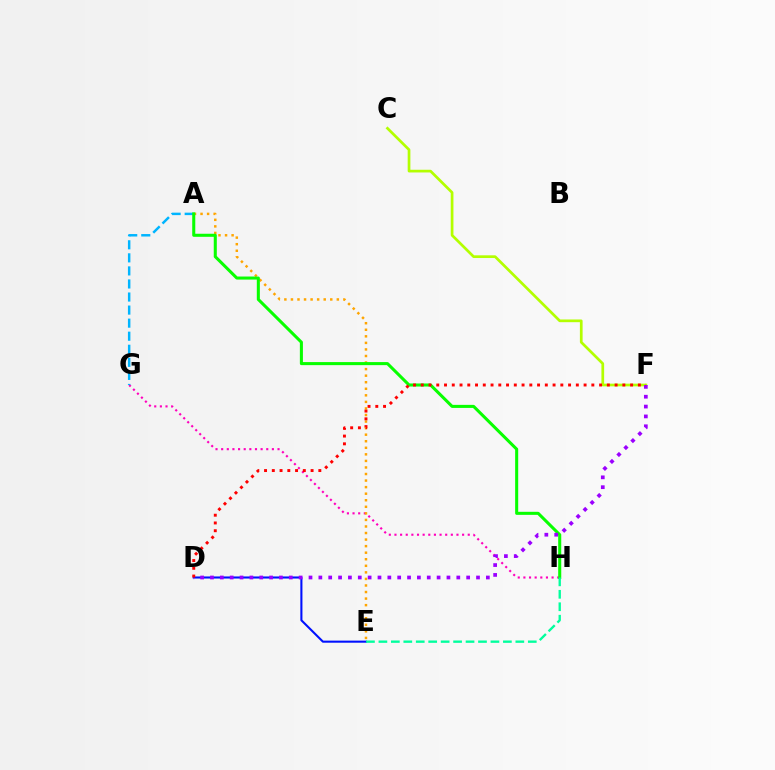{('G', 'H'): [{'color': '#ff00bd', 'line_style': 'dotted', 'thickness': 1.53}], ('A', 'G'): [{'color': '#00b5ff', 'line_style': 'dashed', 'thickness': 1.77}], ('C', 'F'): [{'color': '#b3ff00', 'line_style': 'solid', 'thickness': 1.95}], ('A', 'E'): [{'color': '#ffa500', 'line_style': 'dotted', 'thickness': 1.78}], ('A', 'H'): [{'color': '#08ff00', 'line_style': 'solid', 'thickness': 2.2}], ('D', 'E'): [{'color': '#0010ff', 'line_style': 'solid', 'thickness': 1.51}], ('D', 'F'): [{'color': '#9b00ff', 'line_style': 'dotted', 'thickness': 2.68}, {'color': '#ff0000', 'line_style': 'dotted', 'thickness': 2.11}], ('E', 'H'): [{'color': '#00ff9d', 'line_style': 'dashed', 'thickness': 1.69}]}